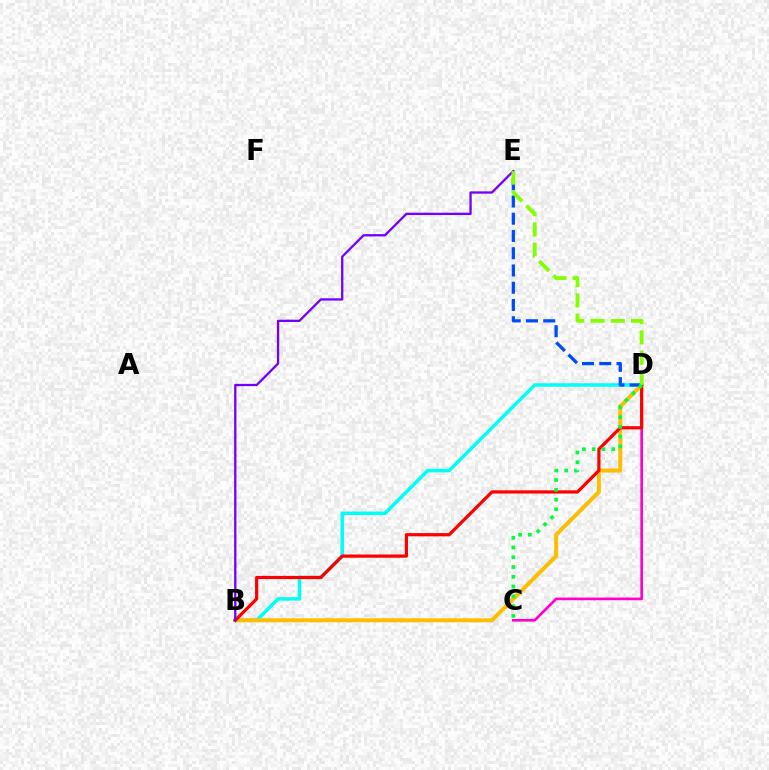{('C', 'D'): [{'color': '#ff00cf', 'line_style': 'solid', 'thickness': 1.92}, {'color': '#00ff39', 'line_style': 'dotted', 'thickness': 2.66}], ('B', 'D'): [{'color': '#00fff6', 'line_style': 'solid', 'thickness': 2.54}, {'color': '#ffbd00', 'line_style': 'solid', 'thickness': 2.85}, {'color': '#ff0000', 'line_style': 'solid', 'thickness': 2.31}], ('D', 'E'): [{'color': '#004bff', 'line_style': 'dashed', 'thickness': 2.34}, {'color': '#84ff00', 'line_style': 'dashed', 'thickness': 2.75}], ('B', 'E'): [{'color': '#7200ff', 'line_style': 'solid', 'thickness': 1.65}]}